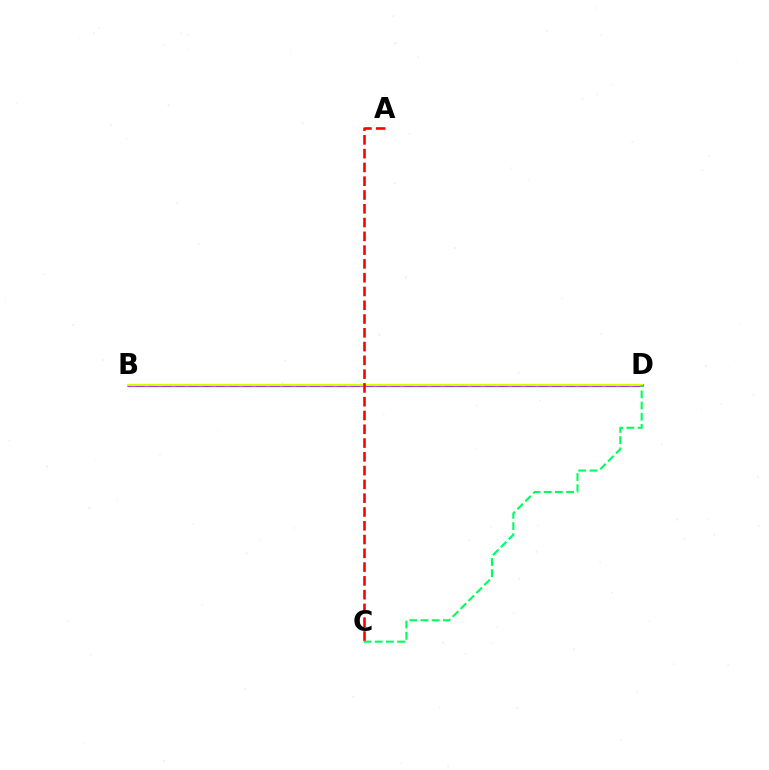{('B', 'D'): [{'color': '#0074ff', 'line_style': 'dashed', 'thickness': 1.83}, {'color': '#b900ff', 'line_style': 'solid', 'thickness': 1.84}, {'color': '#d1ff00', 'line_style': 'solid', 'thickness': 1.58}], ('C', 'D'): [{'color': '#00ff5c', 'line_style': 'dashed', 'thickness': 1.52}], ('A', 'C'): [{'color': '#ff0000', 'line_style': 'dashed', 'thickness': 1.87}]}